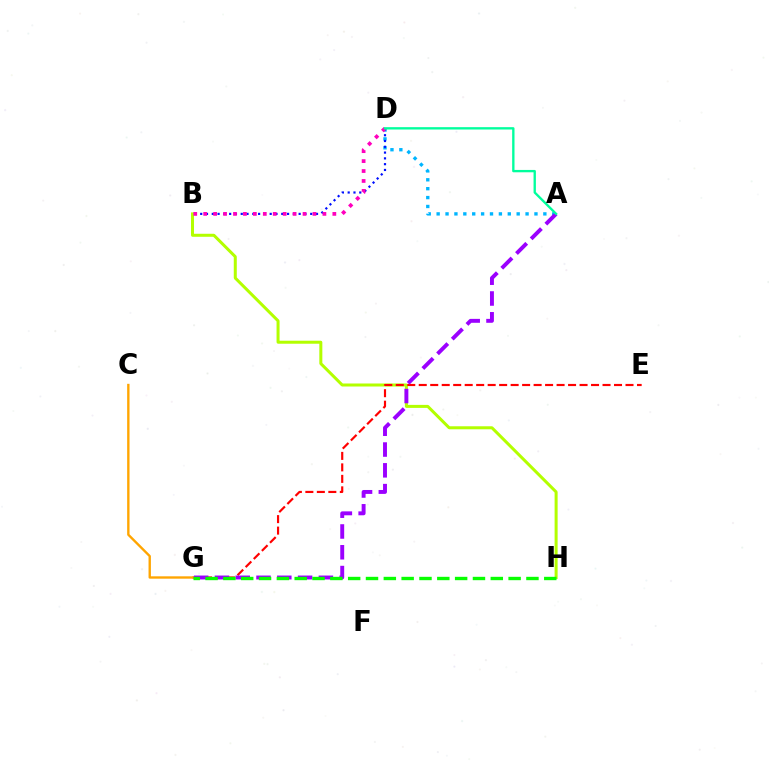{('A', 'D'): [{'color': '#00b5ff', 'line_style': 'dotted', 'thickness': 2.42}, {'color': '#00ff9d', 'line_style': 'solid', 'thickness': 1.69}], ('B', 'H'): [{'color': '#b3ff00', 'line_style': 'solid', 'thickness': 2.17}], ('E', 'G'): [{'color': '#ff0000', 'line_style': 'dashed', 'thickness': 1.56}], ('B', 'D'): [{'color': '#0010ff', 'line_style': 'dotted', 'thickness': 1.57}, {'color': '#ff00bd', 'line_style': 'dotted', 'thickness': 2.7}], ('A', 'G'): [{'color': '#9b00ff', 'line_style': 'dashed', 'thickness': 2.82}], ('C', 'G'): [{'color': '#ffa500', 'line_style': 'solid', 'thickness': 1.71}], ('G', 'H'): [{'color': '#08ff00', 'line_style': 'dashed', 'thickness': 2.42}]}